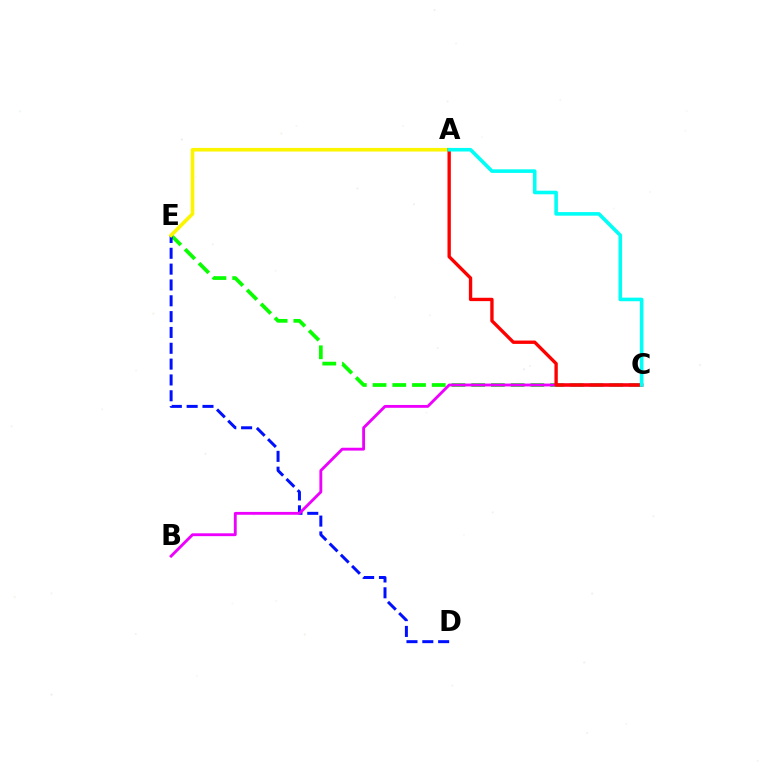{('C', 'E'): [{'color': '#08ff00', 'line_style': 'dashed', 'thickness': 2.68}], ('D', 'E'): [{'color': '#0010ff', 'line_style': 'dashed', 'thickness': 2.15}], ('B', 'C'): [{'color': '#ee00ff', 'line_style': 'solid', 'thickness': 2.05}], ('A', 'E'): [{'color': '#fcf500', 'line_style': 'solid', 'thickness': 2.6}], ('A', 'C'): [{'color': '#ff0000', 'line_style': 'solid', 'thickness': 2.41}, {'color': '#00fff6', 'line_style': 'solid', 'thickness': 2.59}]}